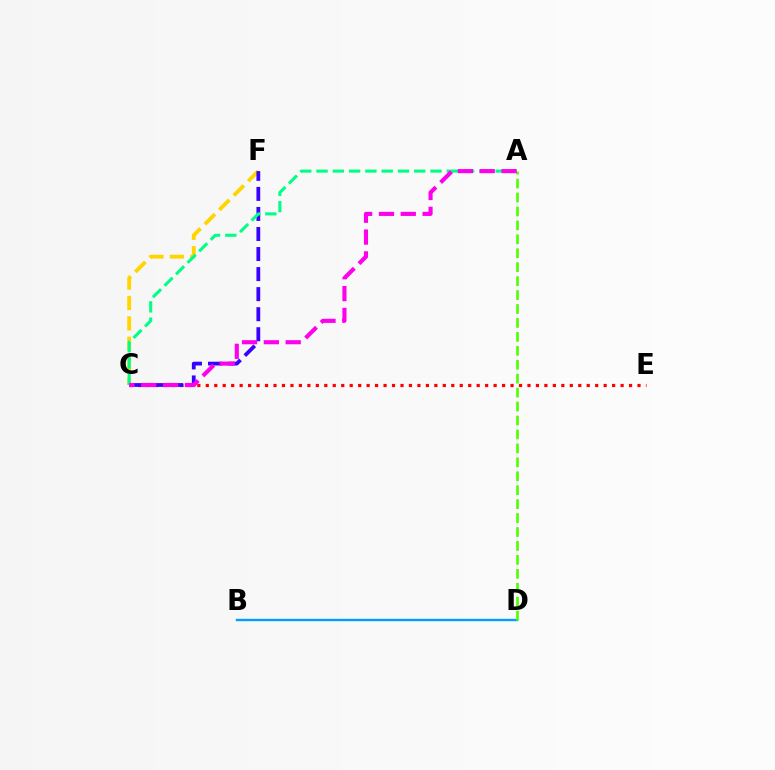{('C', 'F'): [{'color': '#ffd500', 'line_style': 'dashed', 'thickness': 2.77}, {'color': '#3700ff', 'line_style': 'dashed', 'thickness': 2.72}], ('C', 'E'): [{'color': '#ff0000', 'line_style': 'dotted', 'thickness': 2.3}], ('A', 'C'): [{'color': '#00ff86', 'line_style': 'dashed', 'thickness': 2.21}, {'color': '#ff00ed', 'line_style': 'dashed', 'thickness': 2.97}], ('B', 'D'): [{'color': '#009eff', 'line_style': 'solid', 'thickness': 1.71}], ('A', 'D'): [{'color': '#4fff00', 'line_style': 'dashed', 'thickness': 1.89}]}